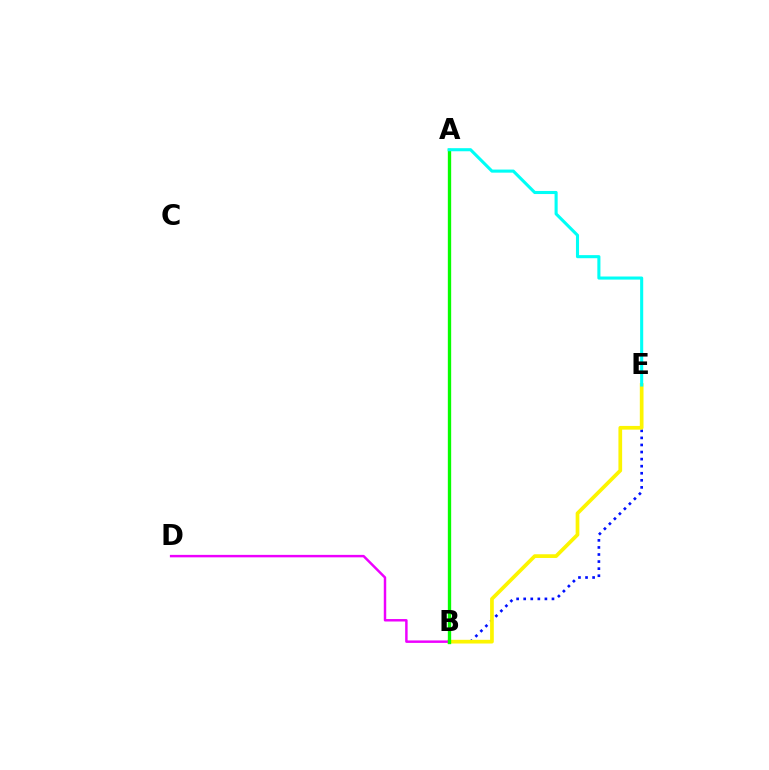{('B', 'E'): [{'color': '#0010ff', 'line_style': 'dotted', 'thickness': 1.92}, {'color': '#fcf500', 'line_style': 'solid', 'thickness': 2.67}], ('A', 'B'): [{'color': '#ff0000', 'line_style': 'dotted', 'thickness': 1.82}, {'color': '#08ff00', 'line_style': 'solid', 'thickness': 2.4}], ('B', 'D'): [{'color': '#ee00ff', 'line_style': 'solid', 'thickness': 1.77}], ('A', 'E'): [{'color': '#00fff6', 'line_style': 'solid', 'thickness': 2.22}]}